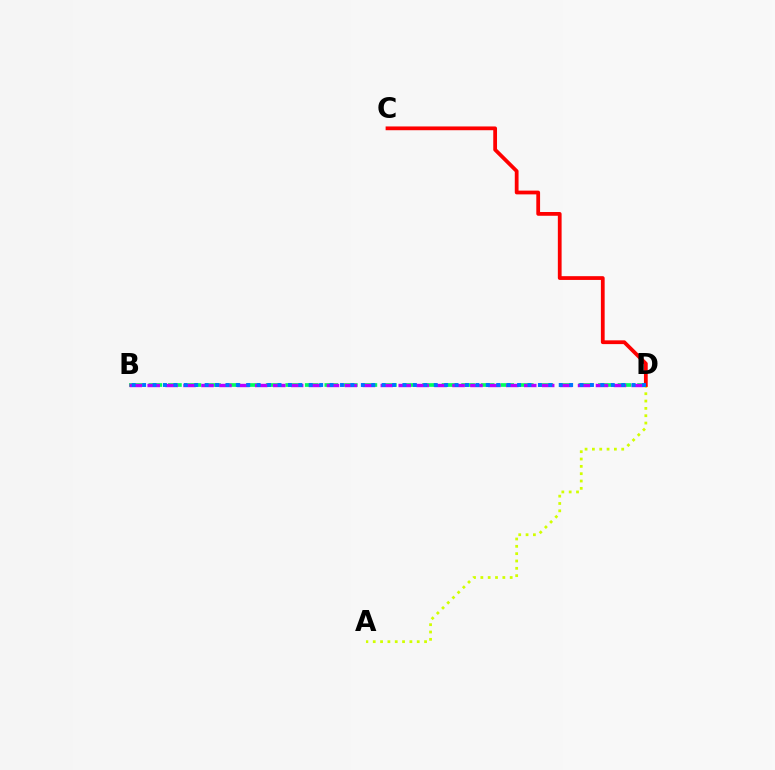{('B', 'D'): [{'color': '#00ff5c', 'line_style': 'dashed', 'thickness': 2.66}, {'color': '#b900ff', 'line_style': 'dashed', 'thickness': 2.44}, {'color': '#0074ff', 'line_style': 'dotted', 'thickness': 2.83}], ('A', 'D'): [{'color': '#d1ff00', 'line_style': 'dotted', 'thickness': 1.99}], ('C', 'D'): [{'color': '#ff0000', 'line_style': 'solid', 'thickness': 2.71}]}